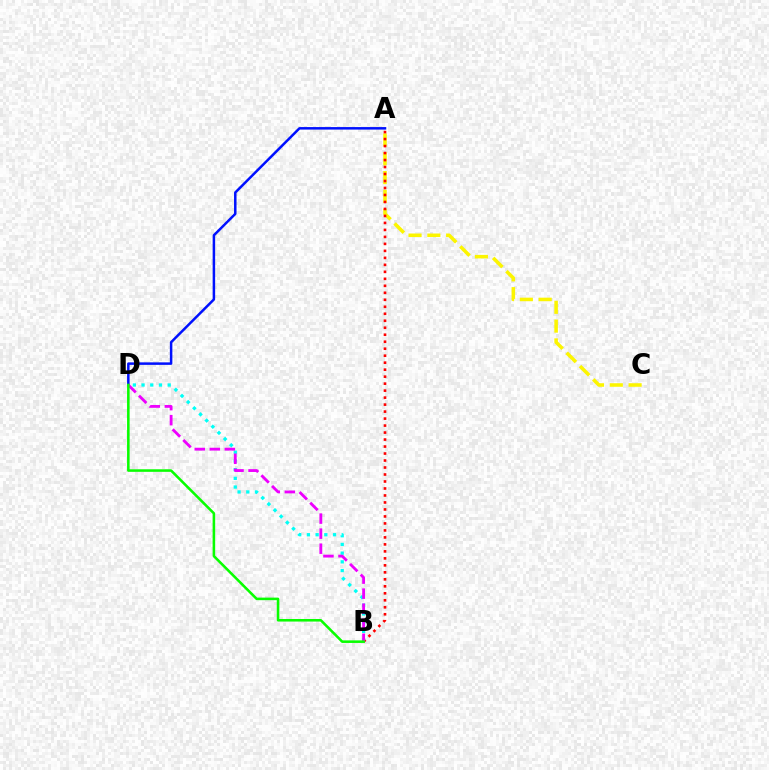{('B', 'D'): [{'color': '#00fff6', 'line_style': 'dotted', 'thickness': 2.36}, {'color': '#ee00ff', 'line_style': 'dashed', 'thickness': 2.04}, {'color': '#08ff00', 'line_style': 'solid', 'thickness': 1.84}], ('A', 'C'): [{'color': '#fcf500', 'line_style': 'dashed', 'thickness': 2.55}], ('A', 'D'): [{'color': '#0010ff', 'line_style': 'solid', 'thickness': 1.8}], ('A', 'B'): [{'color': '#ff0000', 'line_style': 'dotted', 'thickness': 1.9}]}